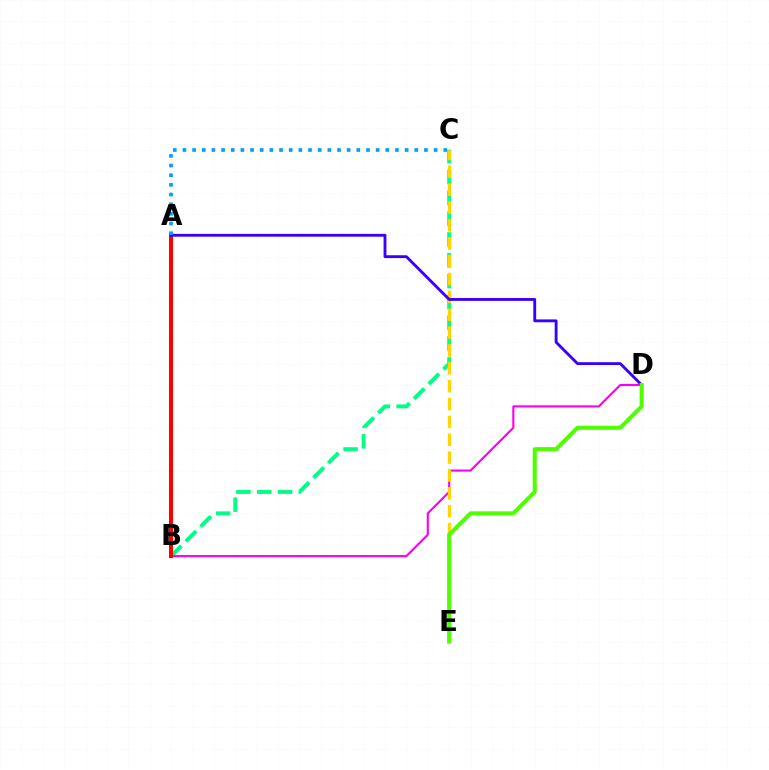{('B', 'C'): [{'color': '#00ff86', 'line_style': 'dashed', 'thickness': 2.83}], ('B', 'D'): [{'color': '#ff00ed', 'line_style': 'solid', 'thickness': 1.53}], ('C', 'E'): [{'color': '#ffd500', 'line_style': 'dashed', 'thickness': 2.43}], ('A', 'B'): [{'color': '#ff0000', 'line_style': 'solid', 'thickness': 2.92}], ('A', 'D'): [{'color': '#3700ff', 'line_style': 'solid', 'thickness': 2.05}], ('D', 'E'): [{'color': '#4fff00', 'line_style': 'solid', 'thickness': 2.94}], ('A', 'C'): [{'color': '#009eff', 'line_style': 'dotted', 'thickness': 2.62}]}